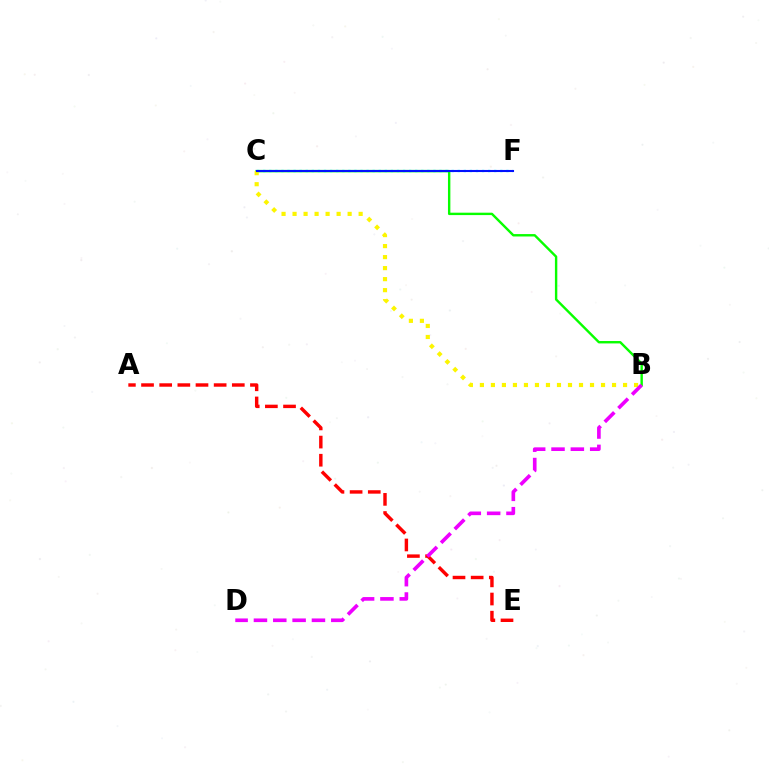{('B', 'C'): [{'color': '#08ff00', 'line_style': 'solid', 'thickness': 1.73}, {'color': '#fcf500', 'line_style': 'dotted', 'thickness': 2.99}], ('C', 'F'): [{'color': '#00fff6', 'line_style': 'dotted', 'thickness': 1.65}, {'color': '#0010ff', 'line_style': 'solid', 'thickness': 1.5}], ('A', 'E'): [{'color': '#ff0000', 'line_style': 'dashed', 'thickness': 2.47}], ('B', 'D'): [{'color': '#ee00ff', 'line_style': 'dashed', 'thickness': 2.63}]}